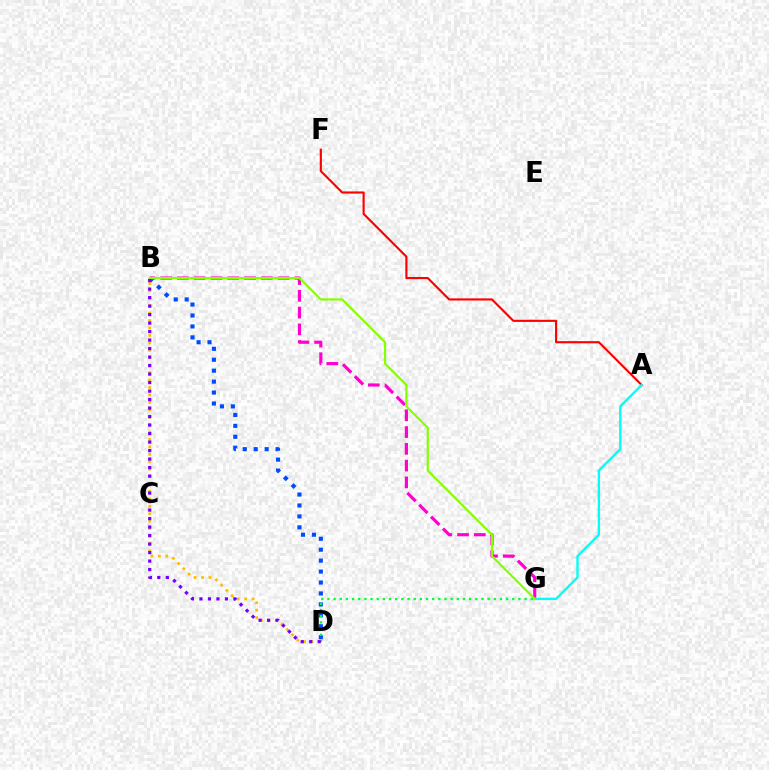{('B', 'D'): [{'color': '#004bff', 'line_style': 'dotted', 'thickness': 2.97}, {'color': '#ffbd00', 'line_style': 'dotted', 'thickness': 2.02}, {'color': '#7200ff', 'line_style': 'dotted', 'thickness': 2.31}], ('D', 'G'): [{'color': '#00ff39', 'line_style': 'dotted', 'thickness': 1.67}], ('B', 'G'): [{'color': '#ff00cf', 'line_style': 'dashed', 'thickness': 2.28}, {'color': '#84ff00', 'line_style': 'solid', 'thickness': 1.58}], ('A', 'F'): [{'color': '#ff0000', 'line_style': 'solid', 'thickness': 1.54}], ('A', 'G'): [{'color': '#00fff6', 'line_style': 'solid', 'thickness': 1.69}]}